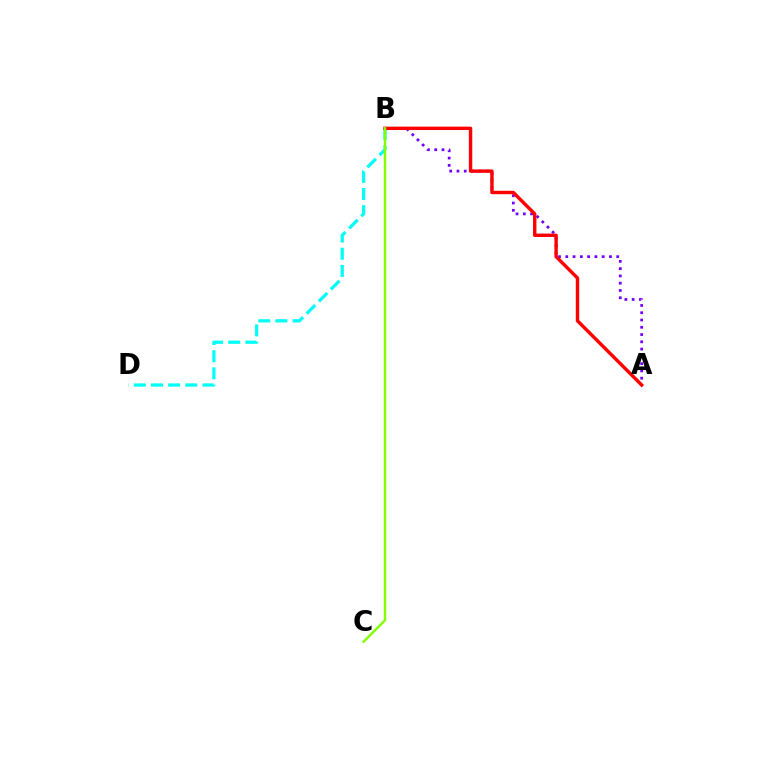{('B', 'D'): [{'color': '#00fff6', 'line_style': 'dashed', 'thickness': 2.33}], ('A', 'B'): [{'color': '#7200ff', 'line_style': 'dotted', 'thickness': 1.98}, {'color': '#ff0000', 'line_style': 'solid', 'thickness': 2.45}], ('B', 'C'): [{'color': '#84ff00', 'line_style': 'solid', 'thickness': 1.74}]}